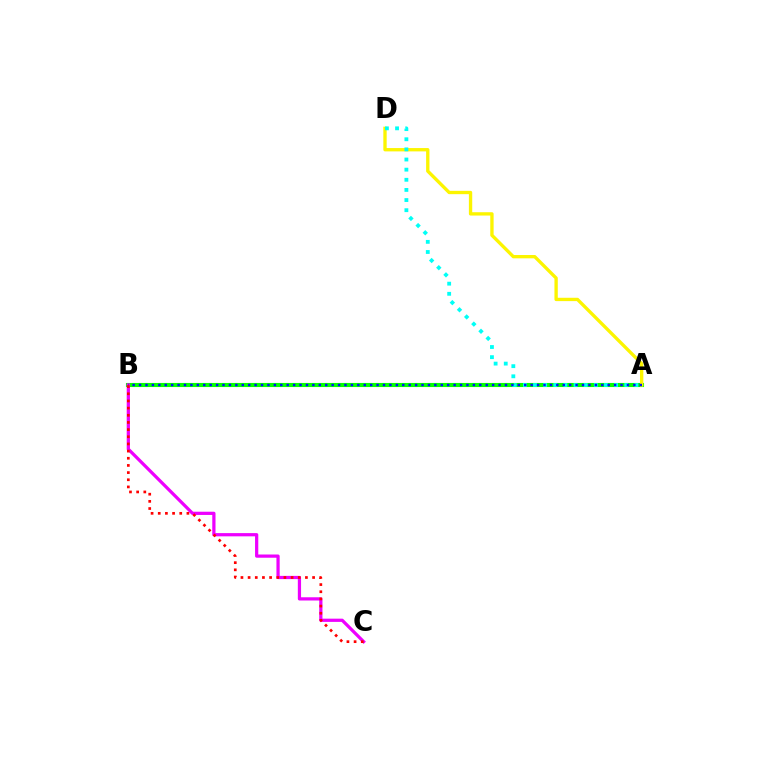{('A', 'B'): [{'color': '#08ff00', 'line_style': 'solid', 'thickness': 2.95}, {'color': '#0010ff', 'line_style': 'dotted', 'thickness': 1.74}], ('B', 'C'): [{'color': '#ee00ff', 'line_style': 'solid', 'thickness': 2.33}, {'color': '#ff0000', 'line_style': 'dotted', 'thickness': 1.95}], ('A', 'D'): [{'color': '#fcf500', 'line_style': 'solid', 'thickness': 2.4}, {'color': '#00fff6', 'line_style': 'dotted', 'thickness': 2.75}]}